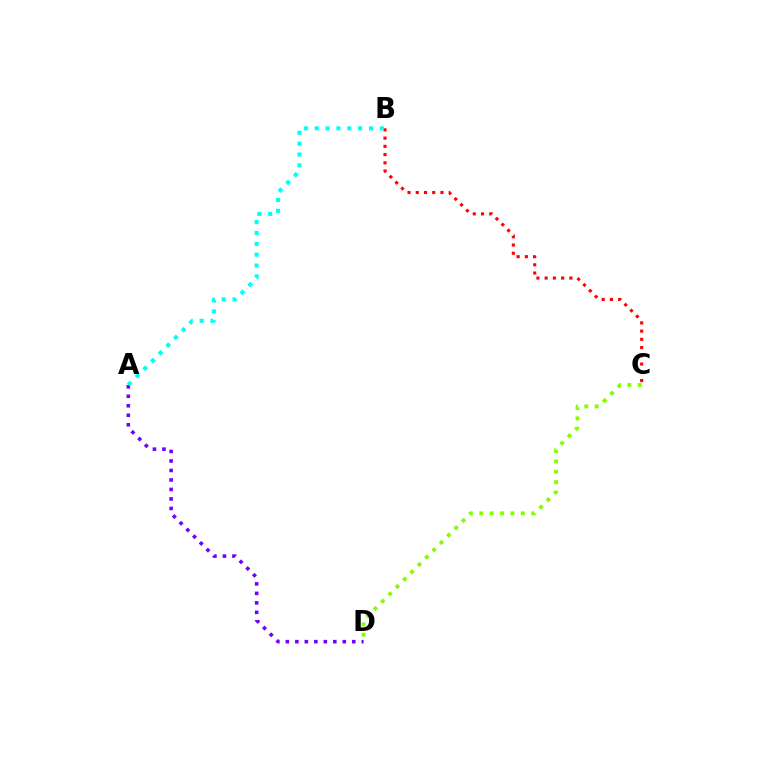{('B', 'C'): [{'color': '#ff0000', 'line_style': 'dotted', 'thickness': 2.24}], ('C', 'D'): [{'color': '#84ff00', 'line_style': 'dotted', 'thickness': 2.82}], ('A', 'D'): [{'color': '#7200ff', 'line_style': 'dotted', 'thickness': 2.58}], ('A', 'B'): [{'color': '#00fff6', 'line_style': 'dotted', 'thickness': 2.95}]}